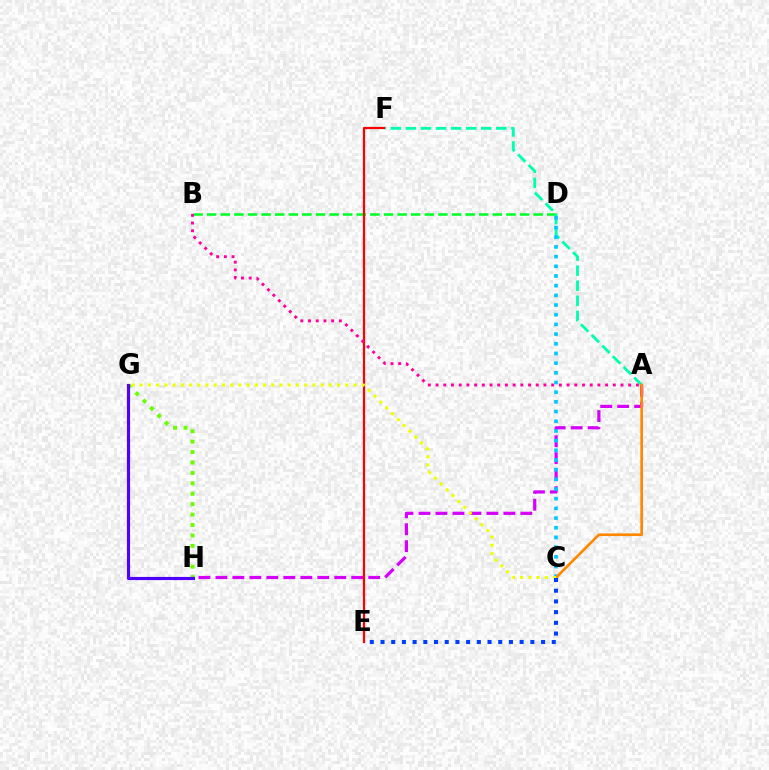{('B', 'D'): [{'color': '#00ff27', 'line_style': 'dashed', 'thickness': 1.85}], ('A', 'H'): [{'color': '#d600ff', 'line_style': 'dashed', 'thickness': 2.31}], ('E', 'F'): [{'color': '#ff0000', 'line_style': 'solid', 'thickness': 1.62}], ('A', 'F'): [{'color': '#00ffaf', 'line_style': 'dashed', 'thickness': 2.05}], ('G', 'H'): [{'color': '#66ff00', 'line_style': 'dotted', 'thickness': 2.83}, {'color': '#4f00ff', 'line_style': 'solid', 'thickness': 2.27}], ('C', 'D'): [{'color': '#00c7ff', 'line_style': 'dotted', 'thickness': 2.63}], ('A', 'C'): [{'color': '#ff8800', 'line_style': 'solid', 'thickness': 1.94}], ('A', 'B'): [{'color': '#ff00a0', 'line_style': 'dotted', 'thickness': 2.09}], ('C', 'G'): [{'color': '#eeff00', 'line_style': 'dotted', 'thickness': 2.23}], ('C', 'E'): [{'color': '#003fff', 'line_style': 'dotted', 'thickness': 2.91}]}